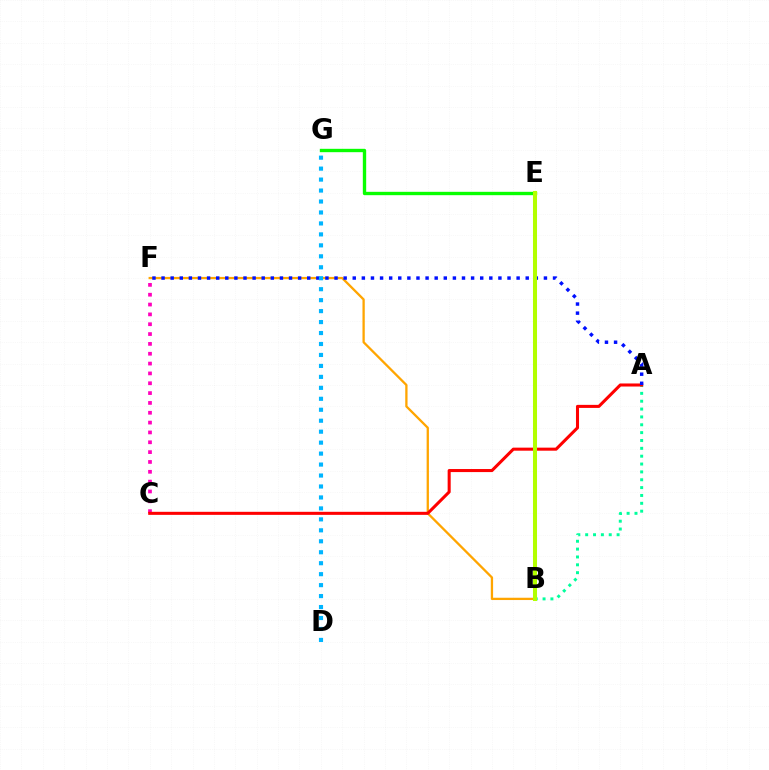{('A', 'B'): [{'color': '#00ff9d', 'line_style': 'dotted', 'thickness': 2.13}], ('B', 'F'): [{'color': '#ffa500', 'line_style': 'solid', 'thickness': 1.65}], ('C', 'F'): [{'color': '#ff00bd', 'line_style': 'dotted', 'thickness': 2.67}], ('E', 'G'): [{'color': '#08ff00', 'line_style': 'solid', 'thickness': 2.42}], ('B', 'E'): [{'color': '#9b00ff', 'line_style': 'solid', 'thickness': 2.71}, {'color': '#b3ff00', 'line_style': 'solid', 'thickness': 2.91}], ('A', 'C'): [{'color': '#ff0000', 'line_style': 'solid', 'thickness': 2.2}], ('A', 'F'): [{'color': '#0010ff', 'line_style': 'dotted', 'thickness': 2.47}], ('D', 'G'): [{'color': '#00b5ff', 'line_style': 'dotted', 'thickness': 2.98}]}